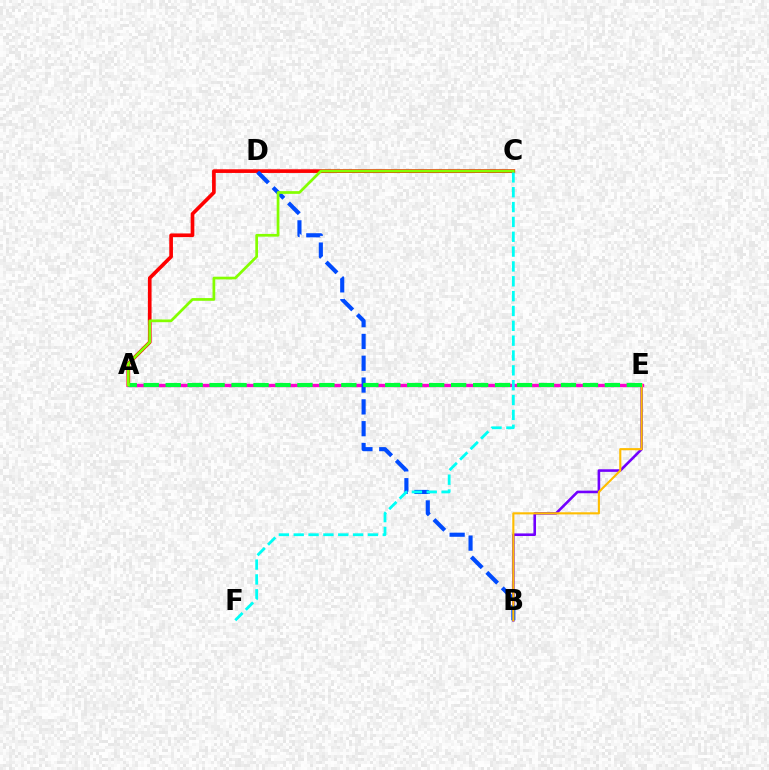{('B', 'E'): [{'color': '#7200ff', 'line_style': 'solid', 'thickness': 1.88}, {'color': '#ffbd00', 'line_style': 'solid', 'thickness': 1.52}], ('A', 'C'): [{'color': '#ff0000', 'line_style': 'solid', 'thickness': 2.64}, {'color': '#84ff00', 'line_style': 'solid', 'thickness': 1.96}], ('A', 'E'): [{'color': '#ff00cf', 'line_style': 'solid', 'thickness': 2.42}, {'color': '#00ff39', 'line_style': 'dashed', 'thickness': 2.98}], ('B', 'D'): [{'color': '#004bff', 'line_style': 'dashed', 'thickness': 2.96}], ('C', 'F'): [{'color': '#00fff6', 'line_style': 'dashed', 'thickness': 2.02}]}